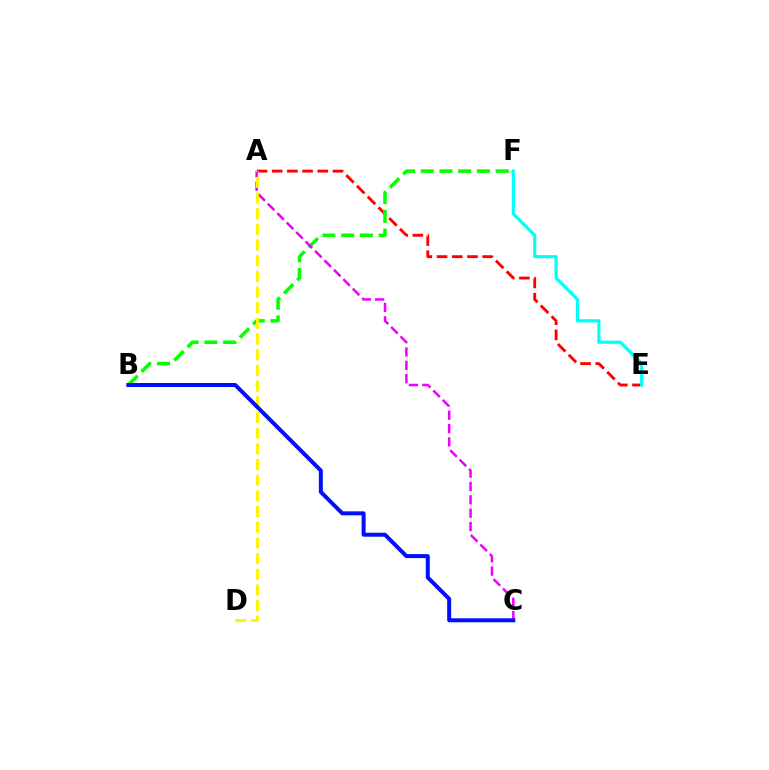{('A', 'E'): [{'color': '#ff0000', 'line_style': 'dashed', 'thickness': 2.07}], ('B', 'F'): [{'color': '#08ff00', 'line_style': 'dashed', 'thickness': 2.55}], ('E', 'F'): [{'color': '#00fff6', 'line_style': 'solid', 'thickness': 2.28}], ('A', 'C'): [{'color': '#ee00ff', 'line_style': 'dashed', 'thickness': 1.81}], ('A', 'D'): [{'color': '#fcf500', 'line_style': 'dashed', 'thickness': 2.13}], ('B', 'C'): [{'color': '#0010ff', 'line_style': 'solid', 'thickness': 2.88}]}